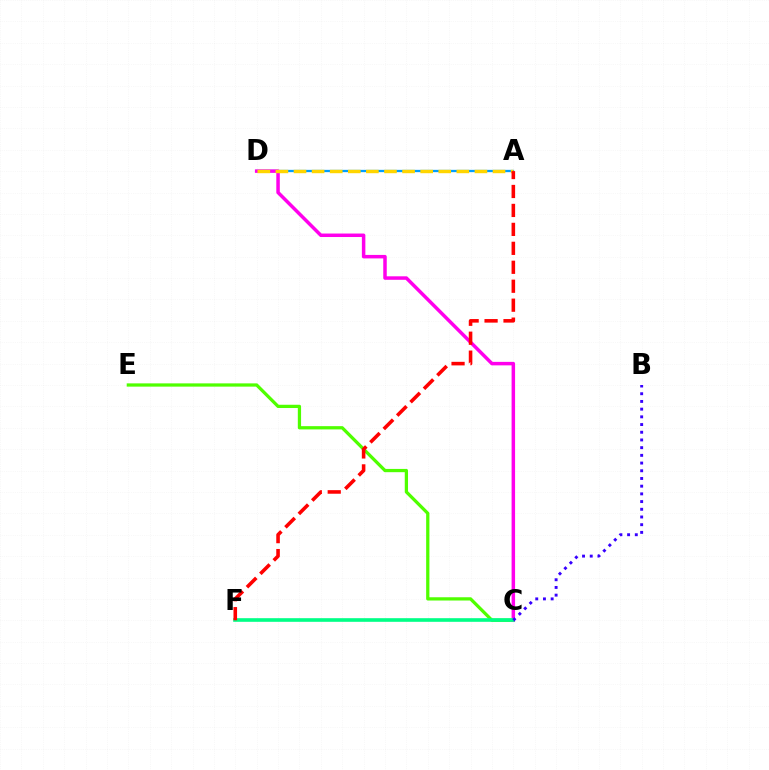{('A', 'D'): [{'color': '#009eff', 'line_style': 'solid', 'thickness': 1.65}, {'color': '#ffd500', 'line_style': 'dashed', 'thickness': 2.46}], ('C', 'E'): [{'color': '#4fff00', 'line_style': 'solid', 'thickness': 2.35}], ('C', 'D'): [{'color': '#ff00ed', 'line_style': 'solid', 'thickness': 2.51}], ('C', 'F'): [{'color': '#00ff86', 'line_style': 'solid', 'thickness': 2.62}], ('B', 'C'): [{'color': '#3700ff', 'line_style': 'dotted', 'thickness': 2.09}], ('A', 'F'): [{'color': '#ff0000', 'line_style': 'dashed', 'thickness': 2.57}]}